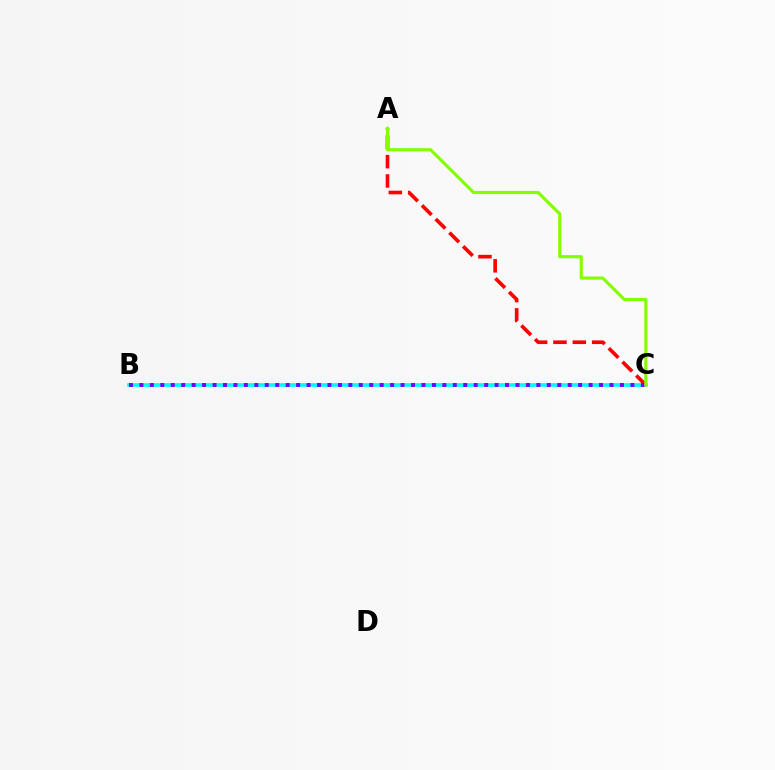{('B', 'C'): [{'color': '#00fff6', 'line_style': 'solid', 'thickness': 2.63}, {'color': '#7200ff', 'line_style': 'dotted', 'thickness': 2.84}], ('A', 'C'): [{'color': '#ff0000', 'line_style': 'dashed', 'thickness': 2.63}, {'color': '#84ff00', 'line_style': 'solid', 'thickness': 2.25}]}